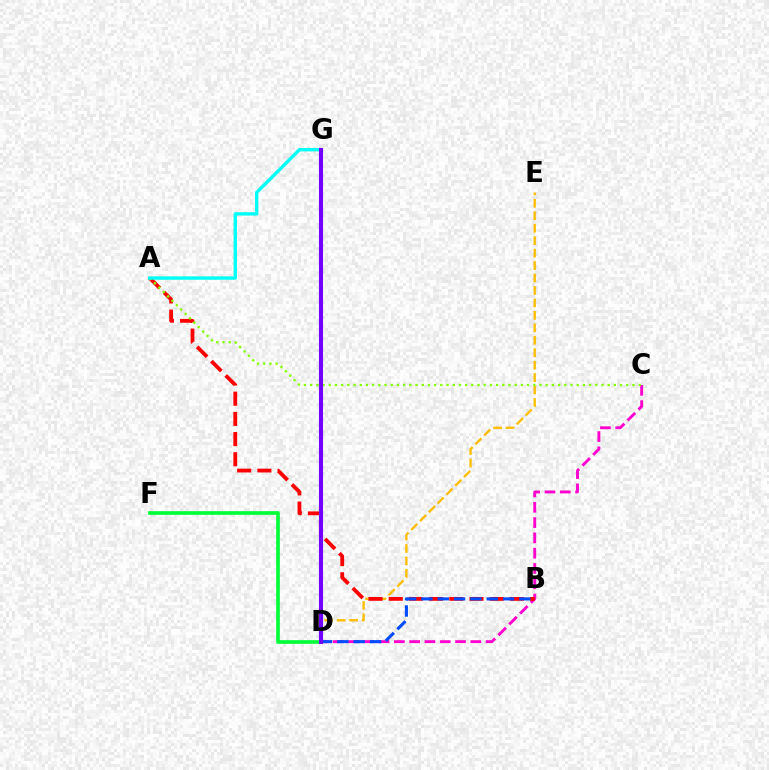{('C', 'D'): [{'color': '#ff00cf', 'line_style': 'dashed', 'thickness': 2.08}], ('D', 'F'): [{'color': '#00ff39', 'line_style': 'solid', 'thickness': 2.64}], ('D', 'E'): [{'color': '#ffbd00', 'line_style': 'dashed', 'thickness': 1.69}], ('A', 'B'): [{'color': '#ff0000', 'line_style': 'dashed', 'thickness': 2.74}], ('A', 'C'): [{'color': '#84ff00', 'line_style': 'dotted', 'thickness': 1.68}], ('A', 'G'): [{'color': '#00fff6', 'line_style': 'solid', 'thickness': 2.43}], ('B', 'D'): [{'color': '#004bff', 'line_style': 'dashed', 'thickness': 2.22}], ('D', 'G'): [{'color': '#7200ff', 'line_style': 'solid', 'thickness': 2.96}]}